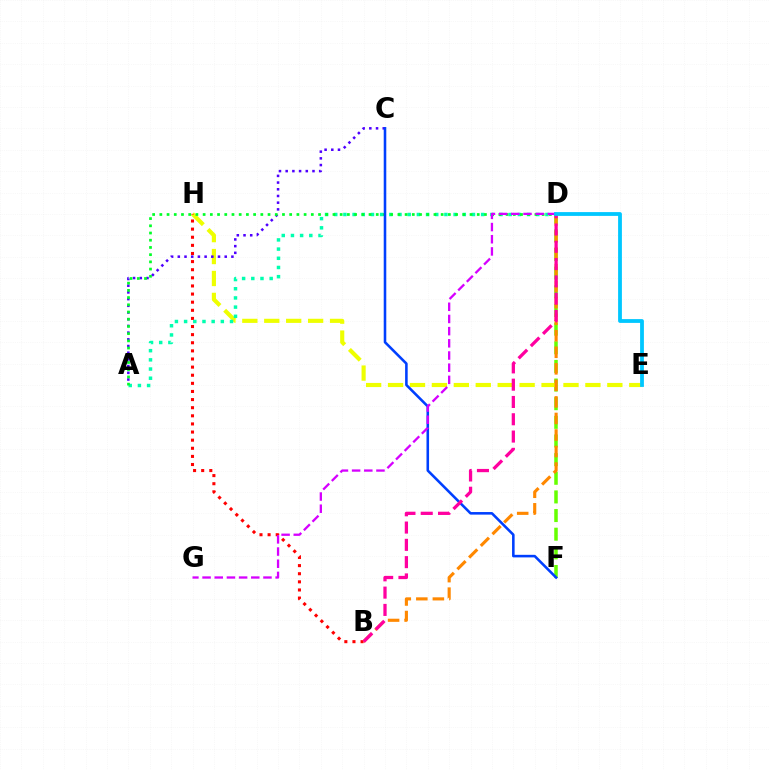{('D', 'F'): [{'color': '#66ff00', 'line_style': 'dashed', 'thickness': 2.53}], ('E', 'H'): [{'color': '#eeff00', 'line_style': 'dashed', 'thickness': 2.98}], ('A', 'C'): [{'color': '#4f00ff', 'line_style': 'dotted', 'thickness': 1.82}], ('B', 'H'): [{'color': '#ff0000', 'line_style': 'dotted', 'thickness': 2.21}], ('A', 'D'): [{'color': '#00ffaf', 'line_style': 'dotted', 'thickness': 2.49}, {'color': '#00ff27', 'line_style': 'dotted', 'thickness': 1.96}], ('B', 'D'): [{'color': '#ff8800', 'line_style': 'dashed', 'thickness': 2.25}, {'color': '#ff00a0', 'line_style': 'dashed', 'thickness': 2.35}], ('C', 'F'): [{'color': '#003fff', 'line_style': 'solid', 'thickness': 1.85}], ('D', 'G'): [{'color': '#d600ff', 'line_style': 'dashed', 'thickness': 1.65}], ('D', 'E'): [{'color': '#00c7ff', 'line_style': 'solid', 'thickness': 2.73}]}